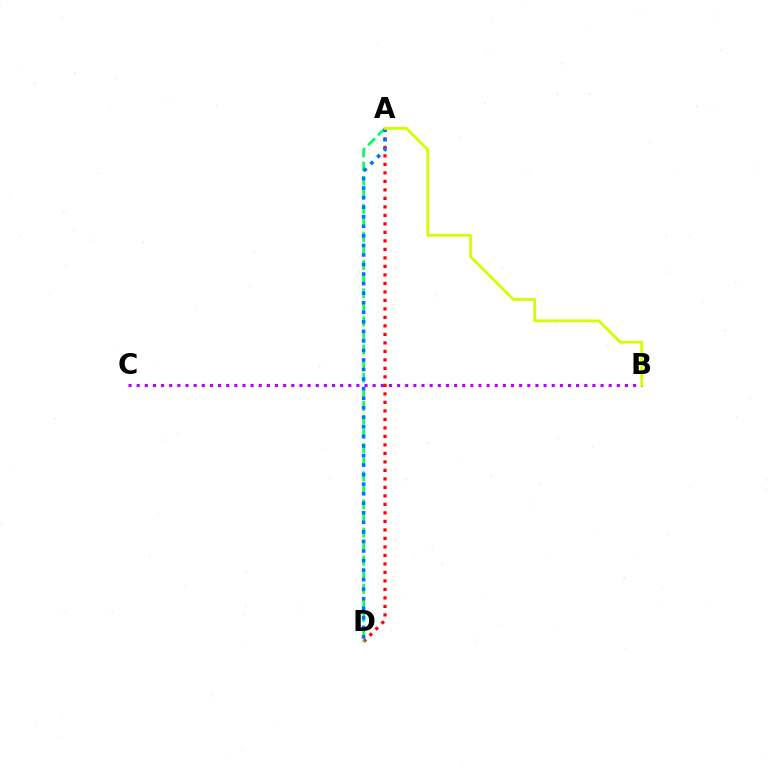{('A', 'D'): [{'color': '#ff0000', 'line_style': 'dotted', 'thickness': 2.31}, {'color': '#00ff5c', 'line_style': 'dashed', 'thickness': 1.91}, {'color': '#0074ff', 'line_style': 'dotted', 'thickness': 2.59}], ('B', 'C'): [{'color': '#b900ff', 'line_style': 'dotted', 'thickness': 2.21}], ('A', 'B'): [{'color': '#d1ff00', 'line_style': 'solid', 'thickness': 2.0}]}